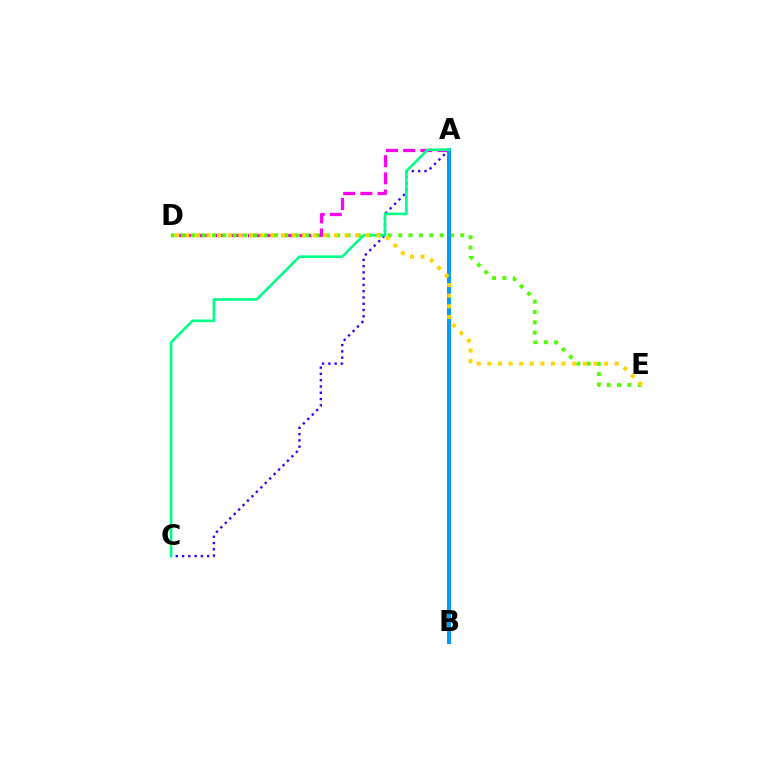{('A', 'C'): [{'color': '#3700ff', 'line_style': 'dotted', 'thickness': 1.71}, {'color': '#00ff86', 'line_style': 'solid', 'thickness': 1.88}], ('A', 'B'): [{'color': '#ff0000', 'line_style': 'solid', 'thickness': 2.54}, {'color': '#009eff', 'line_style': 'solid', 'thickness': 2.81}], ('A', 'D'): [{'color': '#ff00ed', 'line_style': 'dashed', 'thickness': 2.33}], ('D', 'E'): [{'color': '#4fff00', 'line_style': 'dotted', 'thickness': 2.81}, {'color': '#ffd500', 'line_style': 'dotted', 'thickness': 2.88}]}